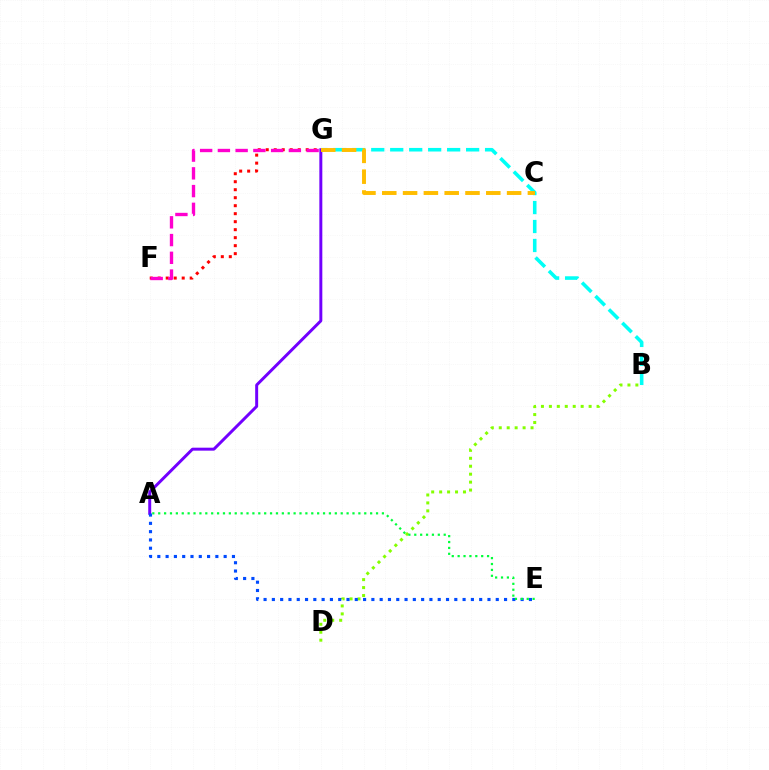{('B', 'G'): [{'color': '#00fff6', 'line_style': 'dashed', 'thickness': 2.58}], ('F', 'G'): [{'color': '#ff0000', 'line_style': 'dotted', 'thickness': 2.17}, {'color': '#ff00cf', 'line_style': 'dashed', 'thickness': 2.41}], ('B', 'D'): [{'color': '#84ff00', 'line_style': 'dotted', 'thickness': 2.16}], ('A', 'G'): [{'color': '#7200ff', 'line_style': 'solid', 'thickness': 2.13}], ('A', 'E'): [{'color': '#004bff', 'line_style': 'dotted', 'thickness': 2.25}, {'color': '#00ff39', 'line_style': 'dotted', 'thickness': 1.6}], ('C', 'G'): [{'color': '#ffbd00', 'line_style': 'dashed', 'thickness': 2.83}]}